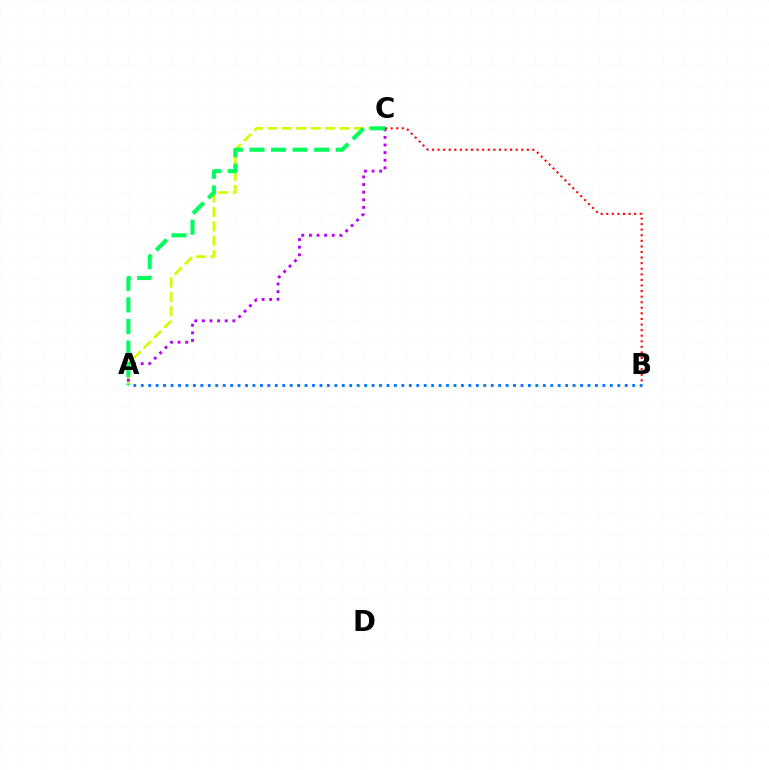{('A', 'C'): [{'color': '#d1ff00', 'line_style': 'dashed', 'thickness': 1.96}, {'color': '#b900ff', 'line_style': 'dotted', 'thickness': 2.07}, {'color': '#00ff5c', 'line_style': 'dashed', 'thickness': 2.93}], ('A', 'B'): [{'color': '#0074ff', 'line_style': 'dotted', 'thickness': 2.02}], ('B', 'C'): [{'color': '#ff0000', 'line_style': 'dotted', 'thickness': 1.52}]}